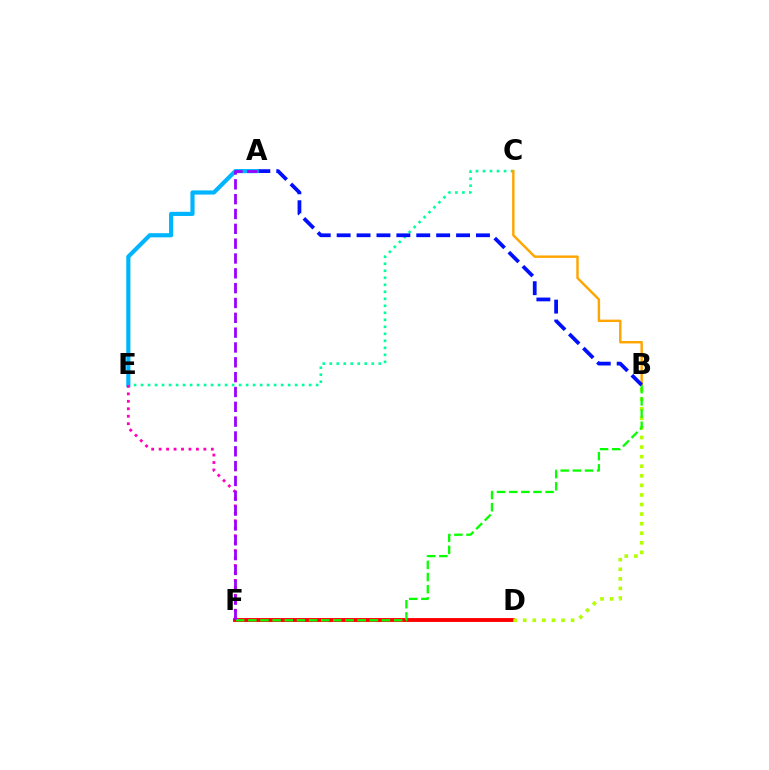{('D', 'F'): [{'color': '#ff0000', 'line_style': 'solid', 'thickness': 2.79}], ('C', 'E'): [{'color': '#00ff9d', 'line_style': 'dotted', 'thickness': 1.9}], ('B', 'D'): [{'color': '#b3ff00', 'line_style': 'dotted', 'thickness': 2.6}], ('B', 'C'): [{'color': '#ffa500', 'line_style': 'solid', 'thickness': 1.75}], ('B', 'F'): [{'color': '#08ff00', 'line_style': 'dashed', 'thickness': 1.65}], ('A', 'B'): [{'color': '#0010ff', 'line_style': 'dashed', 'thickness': 2.7}], ('A', 'E'): [{'color': '#00b5ff', 'line_style': 'solid', 'thickness': 2.99}], ('E', 'F'): [{'color': '#ff00bd', 'line_style': 'dotted', 'thickness': 2.03}], ('A', 'F'): [{'color': '#9b00ff', 'line_style': 'dashed', 'thickness': 2.01}]}